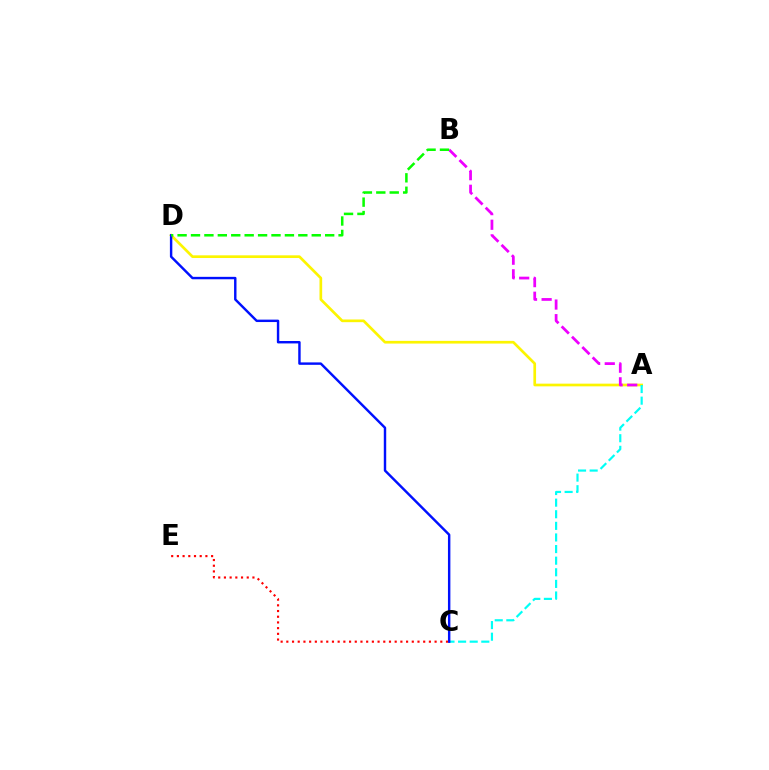{('A', 'D'): [{'color': '#fcf500', 'line_style': 'solid', 'thickness': 1.93}], ('A', 'C'): [{'color': '#00fff6', 'line_style': 'dashed', 'thickness': 1.58}], ('A', 'B'): [{'color': '#ee00ff', 'line_style': 'dashed', 'thickness': 1.98}], ('C', 'D'): [{'color': '#0010ff', 'line_style': 'solid', 'thickness': 1.75}], ('C', 'E'): [{'color': '#ff0000', 'line_style': 'dotted', 'thickness': 1.55}], ('B', 'D'): [{'color': '#08ff00', 'line_style': 'dashed', 'thickness': 1.82}]}